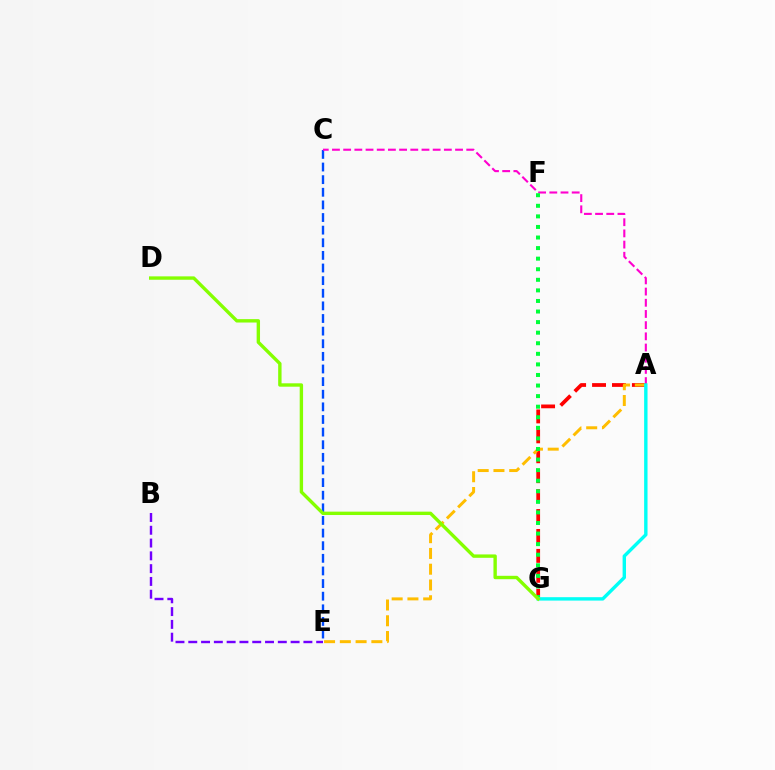{('C', 'E'): [{'color': '#004bff', 'line_style': 'dashed', 'thickness': 1.71}], ('A', 'C'): [{'color': '#ff00cf', 'line_style': 'dashed', 'thickness': 1.52}], ('A', 'G'): [{'color': '#ff0000', 'line_style': 'dashed', 'thickness': 2.71}, {'color': '#00fff6', 'line_style': 'solid', 'thickness': 2.45}], ('A', 'E'): [{'color': '#ffbd00', 'line_style': 'dashed', 'thickness': 2.14}], ('B', 'E'): [{'color': '#7200ff', 'line_style': 'dashed', 'thickness': 1.74}], ('F', 'G'): [{'color': '#00ff39', 'line_style': 'dotted', 'thickness': 2.87}], ('D', 'G'): [{'color': '#84ff00', 'line_style': 'solid', 'thickness': 2.43}]}